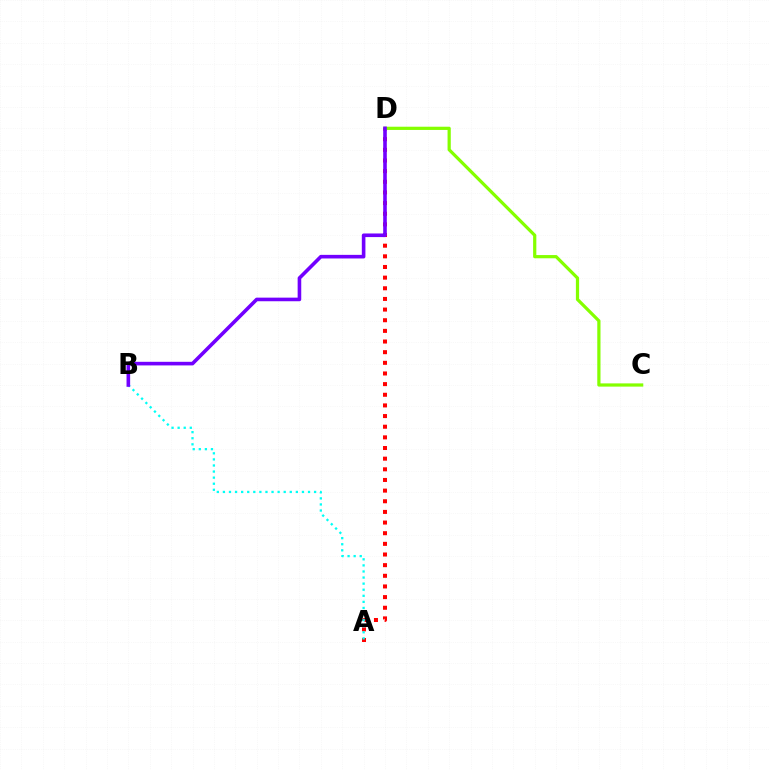{('A', 'D'): [{'color': '#ff0000', 'line_style': 'dotted', 'thickness': 2.89}], ('C', 'D'): [{'color': '#84ff00', 'line_style': 'solid', 'thickness': 2.32}], ('A', 'B'): [{'color': '#00fff6', 'line_style': 'dotted', 'thickness': 1.65}], ('B', 'D'): [{'color': '#7200ff', 'line_style': 'solid', 'thickness': 2.6}]}